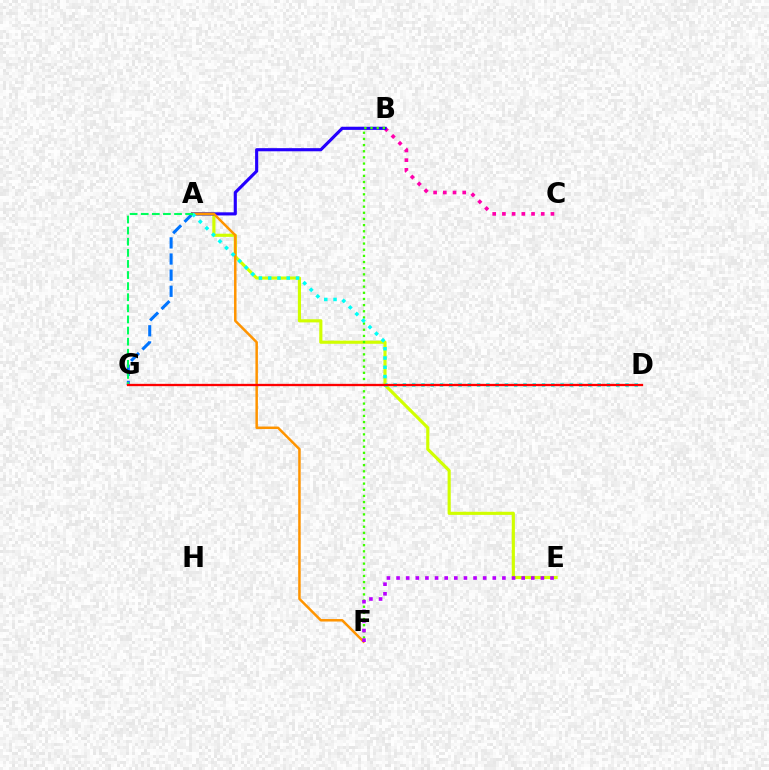{('A', 'G'): [{'color': '#0074ff', 'line_style': 'dashed', 'thickness': 2.19}, {'color': '#00ff5c', 'line_style': 'dashed', 'thickness': 1.51}], ('B', 'C'): [{'color': '#ff00ac', 'line_style': 'dotted', 'thickness': 2.64}], ('A', 'E'): [{'color': '#d1ff00', 'line_style': 'solid', 'thickness': 2.26}], ('A', 'B'): [{'color': '#2500ff', 'line_style': 'solid', 'thickness': 2.25}], ('B', 'F'): [{'color': '#3dff00', 'line_style': 'dotted', 'thickness': 1.67}], ('A', 'F'): [{'color': '#ff9400', 'line_style': 'solid', 'thickness': 1.8}], ('A', 'D'): [{'color': '#00fff6', 'line_style': 'dotted', 'thickness': 2.52}], ('E', 'F'): [{'color': '#b900ff', 'line_style': 'dotted', 'thickness': 2.61}], ('D', 'G'): [{'color': '#ff0000', 'line_style': 'solid', 'thickness': 1.66}]}